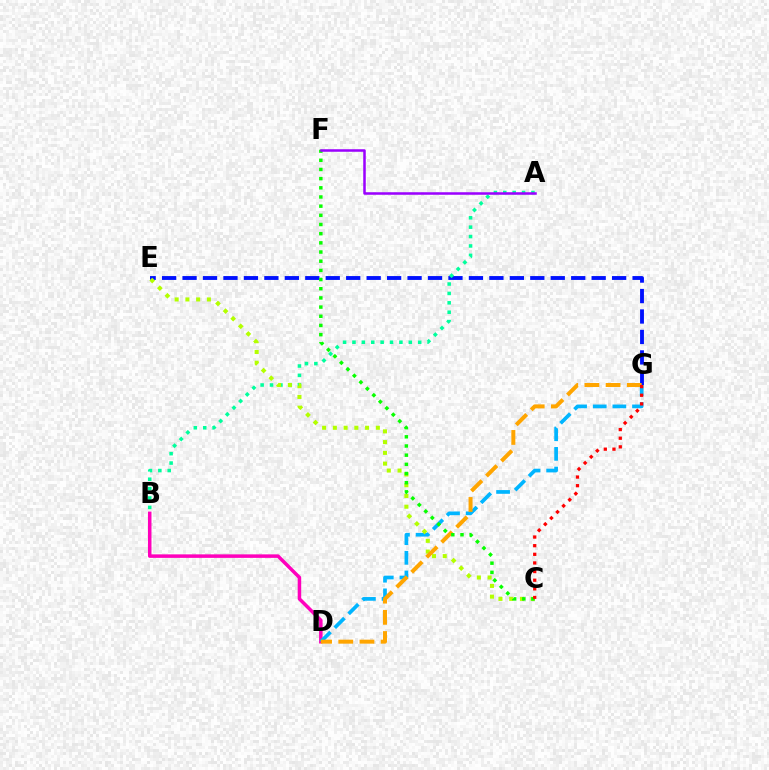{('B', 'D'): [{'color': '#ff00bd', 'line_style': 'solid', 'thickness': 2.52}], ('E', 'G'): [{'color': '#0010ff', 'line_style': 'dashed', 'thickness': 2.78}], ('D', 'G'): [{'color': '#00b5ff', 'line_style': 'dashed', 'thickness': 2.67}, {'color': '#ffa500', 'line_style': 'dashed', 'thickness': 2.88}], ('A', 'B'): [{'color': '#00ff9d', 'line_style': 'dotted', 'thickness': 2.55}], ('C', 'E'): [{'color': '#b3ff00', 'line_style': 'dotted', 'thickness': 2.92}], ('C', 'F'): [{'color': '#08ff00', 'line_style': 'dotted', 'thickness': 2.49}], ('A', 'F'): [{'color': '#9b00ff', 'line_style': 'solid', 'thickness': 1.82}], ('C', 'G'): [{'color': '#ff0000', 'line_style': 'dotted', 'thickness': 2.35}]}